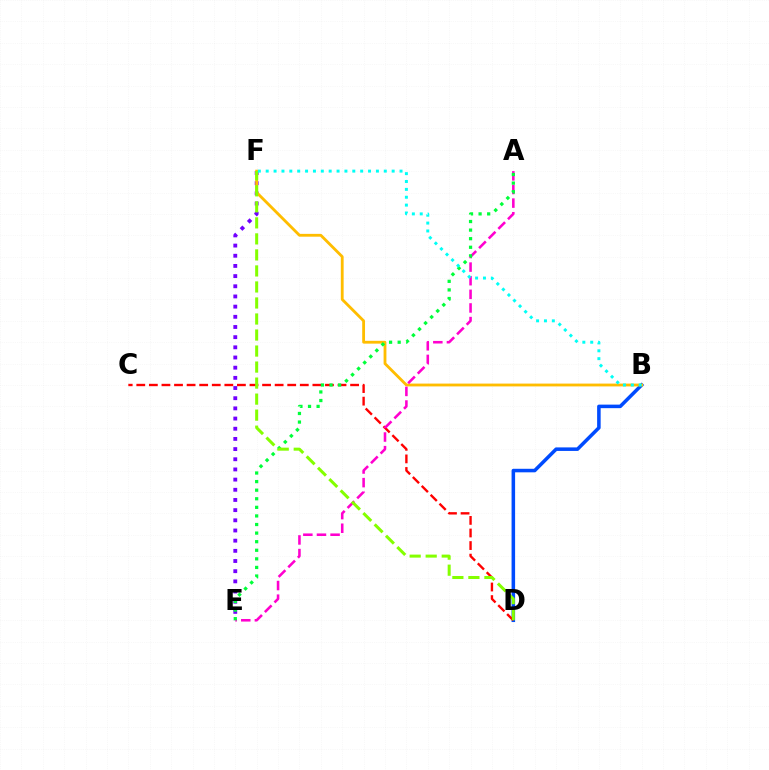{('B', 'D'): [{'color': '#004bff', 'line_style': 'solid', 'thickness': 2.54}], ('E', 'F'): [{'color': '#7200ff', 'line_style': 'dotted', 'thickness': 2.76}], ('C', 'D'): [{'color': '#ff0000', 'line_style': 'dashed', 'thickness': 1.71}], ('B', 'F'): [{'color': '#ffbd00', 'line_style': 'solid', 'thickness': 2.03}, {'color': '#00fff6', 'line_style': 'dotted', 'thickness': 2.14}], ('A', 'E'): [{'color': '#ff00cf', 'line_style': 'dashed', 'thickness': 1.85}, {'color': '#00ff39', 'line_style': 'dotted', 'thickness': 2.33}], ('D', 'F'): [{'color': '#84ff00', 'line_style': 'dashed', 'thickness': 2.18}]}